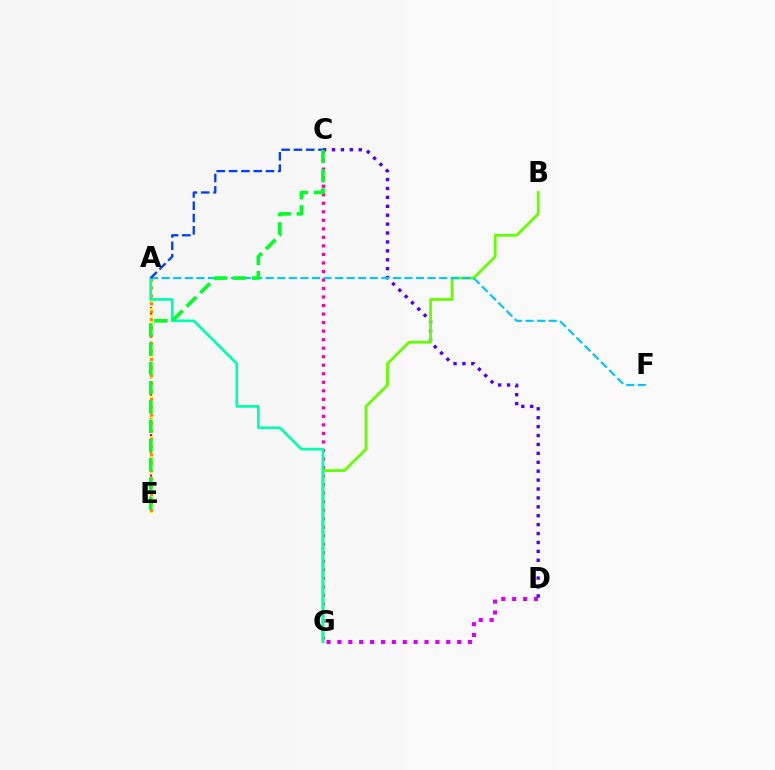{('A', 'E'): [{'color': '#ff0000', 'line_style': 'dotted', 'thickness': 1.57}, {'color': '#eeff00', 'line_style': 'dotted', 'thickness': 1.84}, {'color': '#ff8800', 'line_style': 'dotted', 'thickness': 2.16}], ('C', 'G'): [{'color': '#ff00a0', 'line_style': 'dotted', 'thickness': 2.32}], ('D', 'G'): [{'color': '#d600ff', 'line_style': 'dotted', 'thickness': 2.96}], ('C', 'D'): [{'color': '#4f00ff', 'line_style': 'dotted', 'thickness': 2.42}], ('B', 'G'): [{'color': '#66ff00', 'line_style': 'solid', 'thickness': 2.01}], ('A', 'G'): [{'color': '#00ffaf', 'line_style': 'solid', 'thickness': 1.94}], ('A', 'F'): [{'color': '#00c7ff', 'line_style': 'dashed', 'thickness': 1.57}], ('A', 'C'): [{'color': '#003fff', 'line_style': 'dashed', 'thickness': 1.67}], ('C', 'E'): [{'color': '#00ff27', 'line_style': 'dashed', 'thickness': 2.62}]}